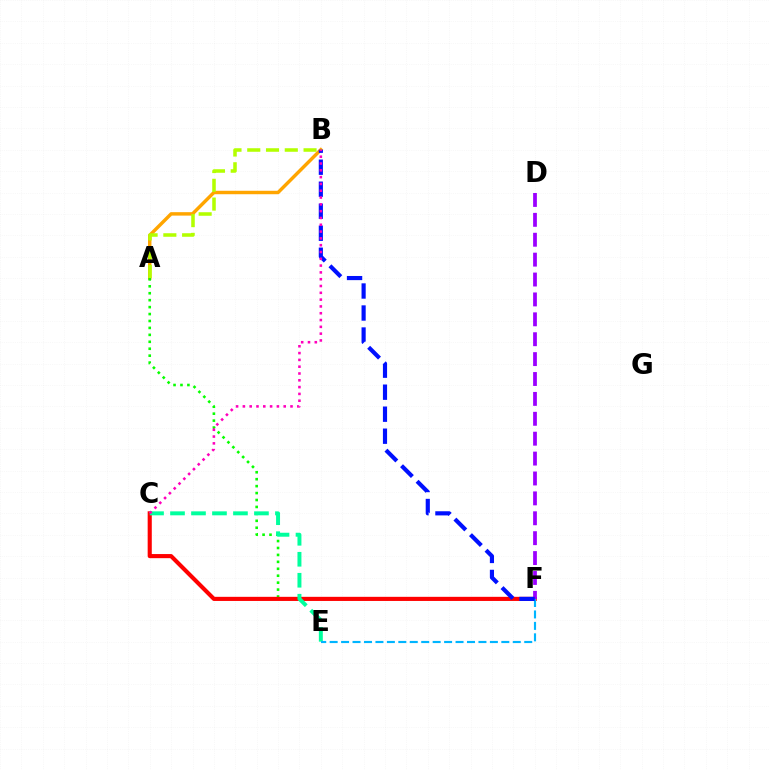{('A', 'B'): [{'color': '#ffa500', 'line_style': 'solid', 'thickness': 2.48}, {'color': '#b3ff00', 'line_style': 'dashed', 'thickness': 2.55}], ('A', 'F'): [{'color': '#08ff00', 'line_style': 'dotted', 'thickness': 1.88}], ('C', 'F'): [{'color': '#ff0000', 'line_style': 'solid', 'thickness': 2.97}], ('D', 'F'): [{'color': '#9b00ff', 'line_style': 'dashed', 'thickness': 2.7}], ('C', 'E'): [{'color': '#00ff9d', 'line_style': 'dashed', 'thickness': 2.85}], ('E', 'F'): [{'color': '#00b5ff', 'line_style': 'dashed', 'thickness': 1.55}], ('B', 'F'): [{'color': '#0010ff', 'line_style': 'dashed', 'thickness': 2.99}], ('B', 'C'): [{'color': '#ff00bd', 'line_style': 'dotted', 'thickness': 1.85}]}